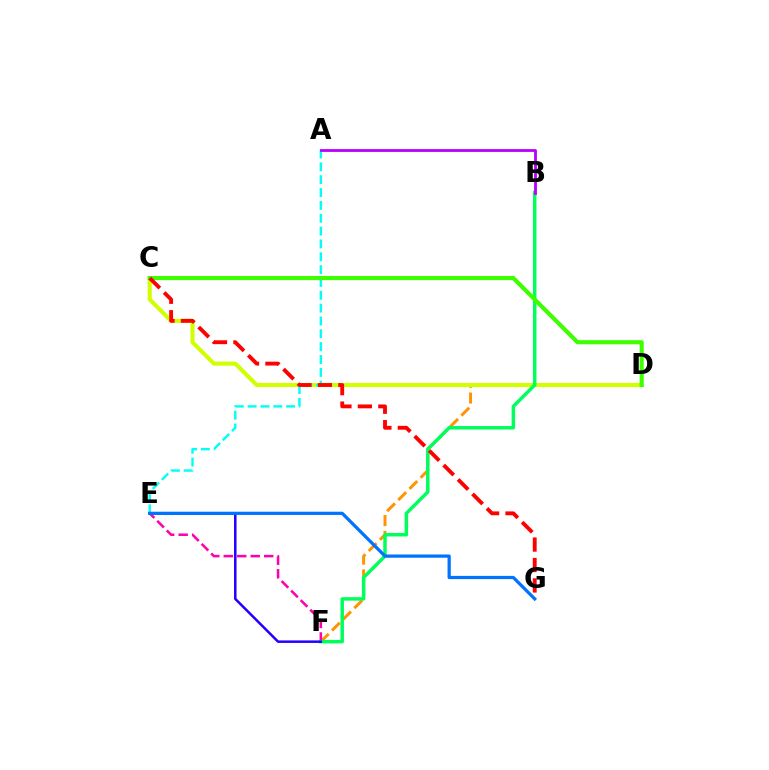{('D', 'F'): [{'color': '#ff9400', 'line_style': 'dashed', 'thickness': 2.15}], ('E', 'F'): [{'color': '#ff00ac', 'line_style': 'dashed', 'thickness': 1.83}, {'color': '#2500ff', 'line_style': 'solid', 'thickness': 1.81}], ('C', 'D'): [{'color': '#d1ff00', 'line_style': 'solid', 'thickness': 2.94}, {'color': '#3dff00', 'line_style': 'solid', 'thickness': 2.96}], ('A', 'E'): [{'color': '#00fff6', 'line_style': 'dashed', 'thickness': 1.74}], ('B', 'F'): [{'color': '#00ff5c', 'line_style': 'solid', 'thickness': 2.5}], ('E', 'G'): [{'color': '#0074ff', 'line_style': 'solid', 'thickness': 2.33}], ('C', 'G'): [{'color': '#ff0000', 'line_style': 'dashed', 'thickness': 2.78}], ('A', 'B'): [{'color': '#b900ff', 'line_style': 'solid', 'thickness': 2.02}]}